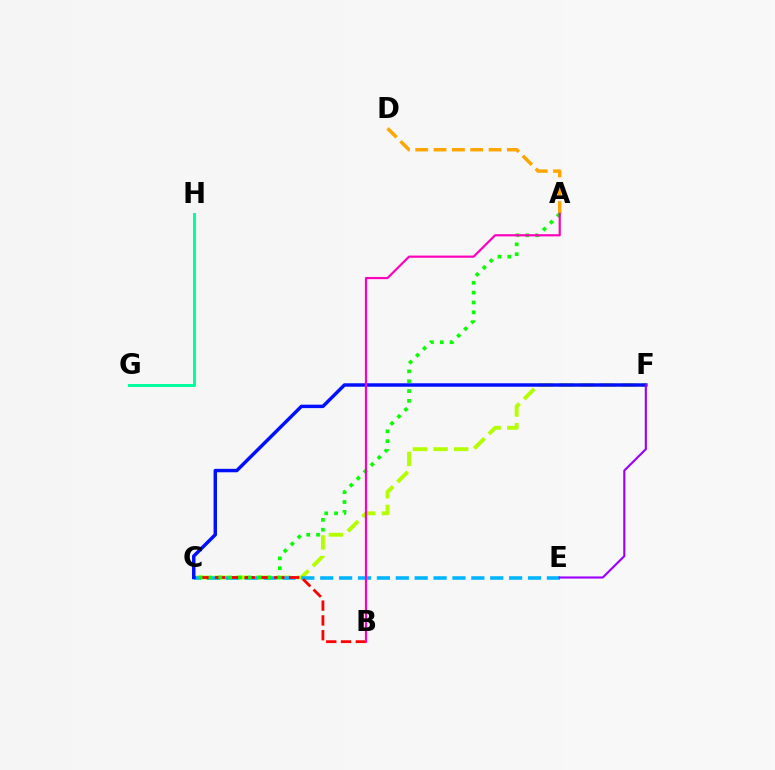{('C', 'F'): [{'color': '#b3ff00', 'line_style': 'dashed', 'thickness': 2.8}, {'color': '#0010ff', 'line_style': 'solid', 'thickness': 2.49}], ('C', 'E'): [{'color': '#00b5ff', 'line_style': 'dashed', 'thickness': 2.57}], ('B', 'C'): [{'color': '#ff0000', 'line_style': 'dashed', 'thickness': 2.01}], ('G', 'H'): [{'color': '#00ff9d', 'line_style': 'solid', 'thickness': 2.11}], ('A', 'D'): [{'color': '#ffa500', 'line_style': 'dashed', 'thickness': 2.49}], ('A', 'C'): [{'color': '#08ff00', 'line_style': 'dotted', 'thickness': 2.68}], ('A', 'B'): [{'color': '#ff00bd', 'line_style': 'solid', 'thickness': 1.58}], ('E', 'F'): [{'color': '#9b00ff', 'line_style': 'solid', 'thickness': 1.53}]}